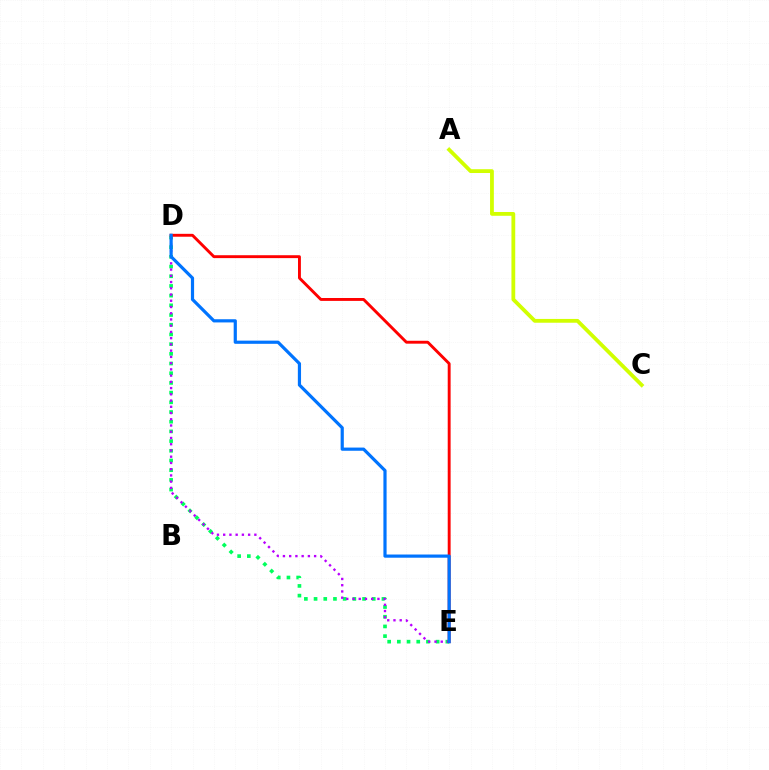{('D', 'E'): [{'color': '#00ff5c', 'line_style': 'dotted', 'thickness': 2.63}, {'color': '#b900ff', 'line_style': 'dotted', 'thickness': 1.69}, {'color': '#ff0000', 'line_style': 'solid', 'thickness': 2.09}, {'color': '#0074ff', 'line_style': 'solid', 'thickness': 2.3}], ('A', 'C'): [{'color': '#d1ff00', 'line_style': 'solid', 'thickness': 2.74}]}